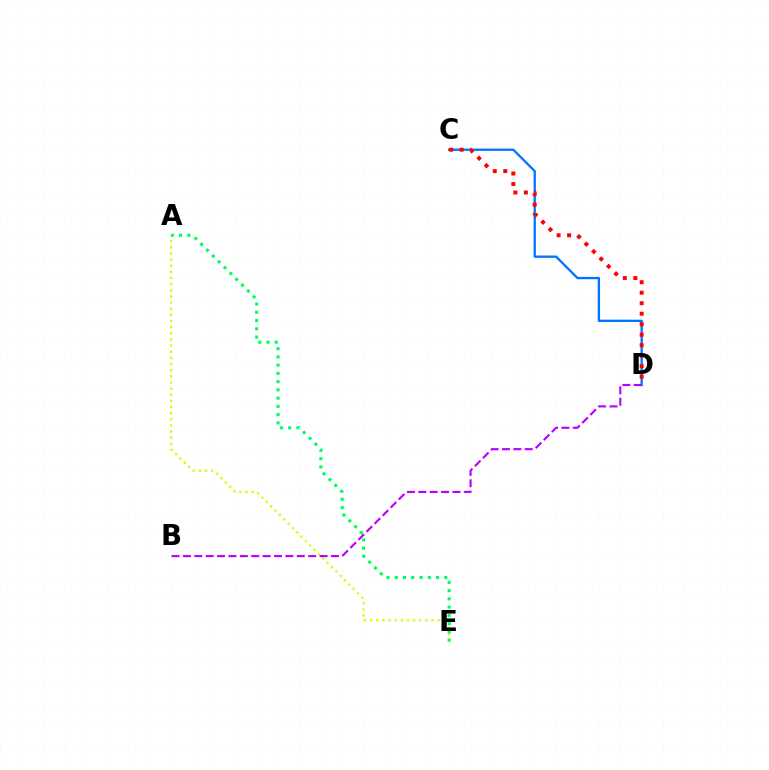{('C', 'D'): [{'color': '#0074ff', 'line_style': 'solid', 'thickness': 1.67}, {'color': '#ff0000', 'line_style': 'dotted', 'thickness': 2.85}], ('A', 'E'): [{'color': '#d1ff00', 'line_style': 'dotted', 'thickness': 1.67}, {'color': '#00ff5c', 'line_style': 'dotted', 'thickness': 2.24}], ('B', 'D'): [{'color': '#b900ff', 'line_style': 'dashed', 'thickness': 1.55}]}